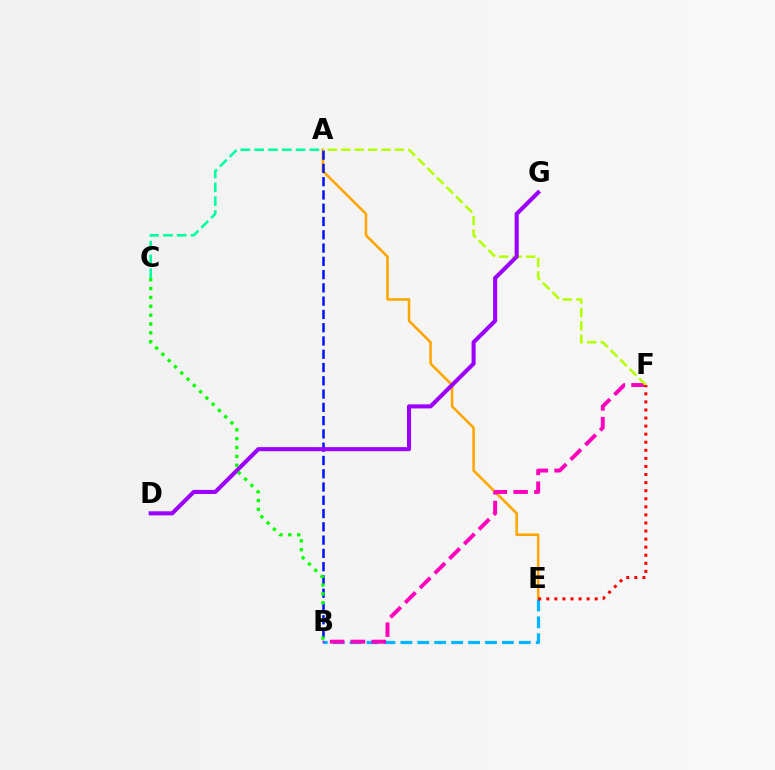{('A', 'E'): [{'color': '#ffa500', 'line_style': 'solid', 'thickness': 1.86}], ('A', 'C'): [{'color': '#00ff9d', 'line_style': 'dashed', 'thickness': 1.87}], ('B', 'E'): [{'color': '#00b5ff', 'line_style': 'dashed', 'thickness': 2.3}], ('B', 'F'): [{'color': '#ff00bd', 'line_style': 'dashed', 'thickness': 2.83}], ('A', 'B'): [{'color': '#0010ff', 'line_style': 'dashed', 'thickness': 1.8}], ('A', 'F'): [{'color': '#b3ff00', 'line_style': 'dashed', 'thickness': 1.82}], ('D', 'G'): [{'color': '#9b00ff', 'line_style': 'solid', 'thickness': 2.94}], ('E', 'F'): [{'color': '#ff0000', 'line_style': 'dotted', 'thickness': 2.19}], ('B', 'C'): [{'color': '#08ff00', 'line_style': 'dotted', 'thickness': 2.41}]}